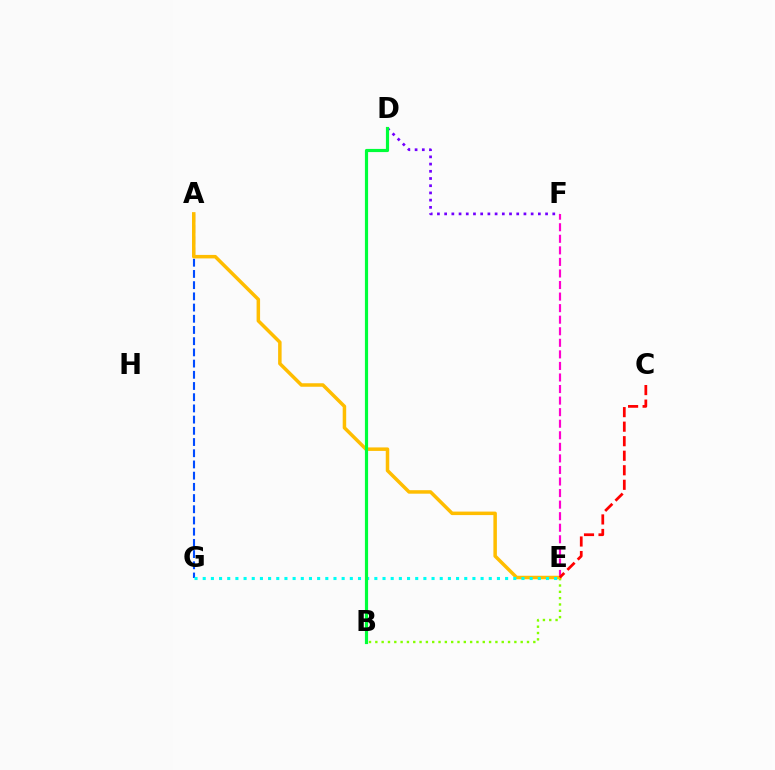{('D', 'F'): [{'color': '#7200ff', 'line_style': 'dotted', 'thickness': 1.96}], ('B', 'E'): [{'color': '#84ff00', 'line_style': 'dotted', 'thickness': 1.72}], ('E', 'F'): [{'color': '#ff00cf', 'line_style': 'dashed', 'thickness': 1.57}], ('A', 'G'): [{'color': '#004bff', 'line_style': 'dashed', 'thickness': 1.52}], ('A', 'E'): [{'color': '#ffbd00', 'line_style': 'solid', 'thickness': 2.52}], ('E', 'G'): [{'color': '#00fff6', 'line_style': 'dotted', 'thickness': 2.22}], ('C', 'E'): [{'color': '#ff0000', 'line_style': 'dashed', 'thickness': 1.97}], ('B', 'D'): [{'color': '#00ff39', 'line_style': 'solid', 'thickness': 2.29}]}